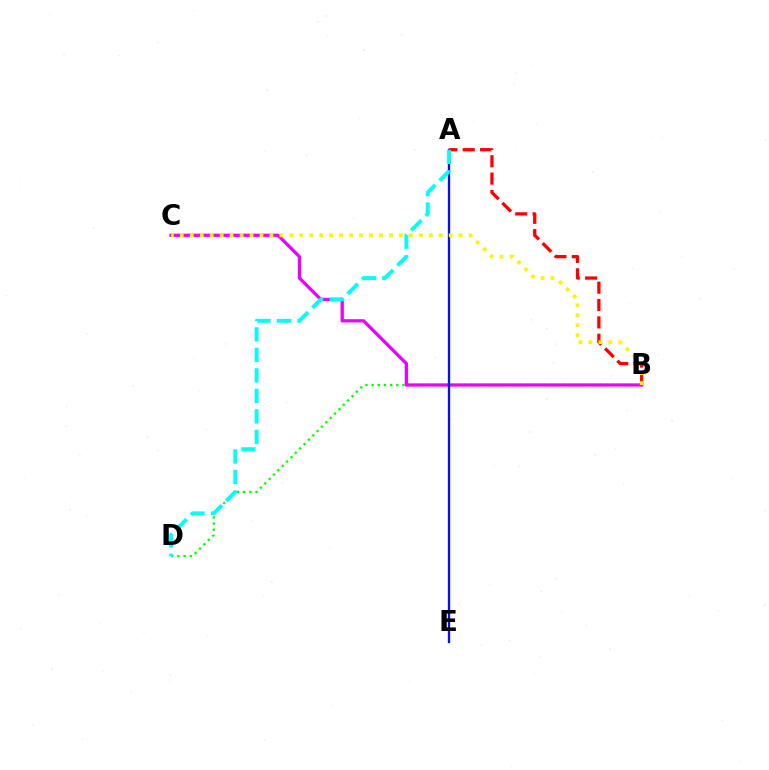{('A', 'B'): [{'color': '#ff0000', 'line_style': 'dashed', 'thickness': 2.36}], ('B', 'D'): [{'color': '#08ff00', 'line_style': 'dotted', 'thickness': 1.68}], ('B', 'C'): [{'color': '#ee00ff', 'line_style': 'solid', 'thickness': 2.35}, {'color': '#fcf500', 'line_style': 'dotted', 'thickness': 2.7}], ('A', 'E'): [{'color': '#0010ff', 'line_style': 'solid', 'thickness': 1.68}], ('A', 'D'): [{'color': '#00fff6', 'line_style': 'dashed', 'thickness': 2.78}]}